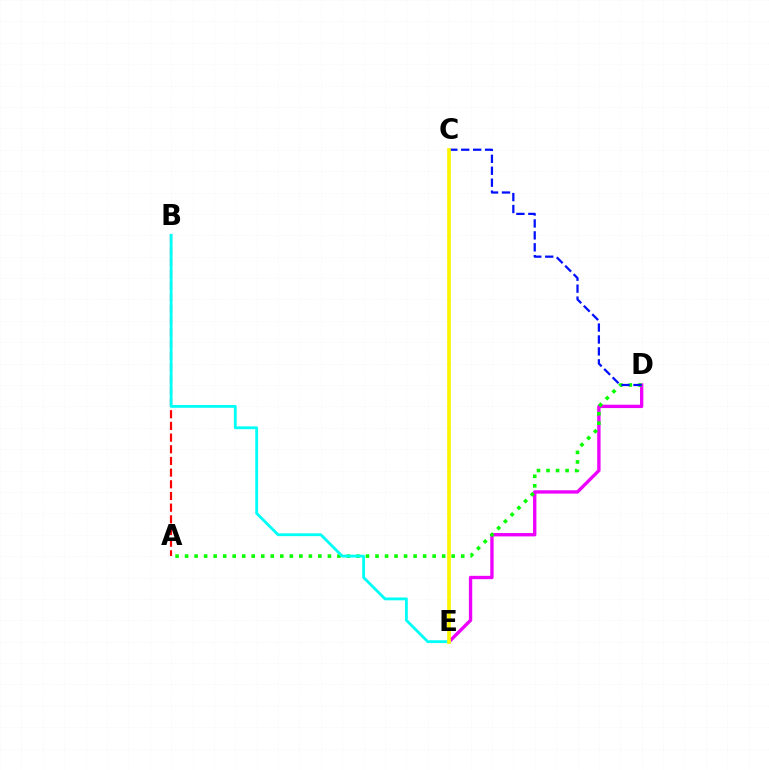{('D', 'E'): [{'color': '#ee00ff', 'line_style': 'solid', 'thickness': 2.42}], ('A', 'B'): [{'color': '#ff0000', 'line_style': 'dashed', 'thickness': 1.59}], ('A', 'D'): [{'color': '#08ff00', 'line_style': 'dotted', 'thickness': 2.59}], ('C', 'D'): [{'color': '#0010ff', 'line_style': 'dashed', 'thickness': 1.62}], ('B', 'E'): [{'color': '#00fff6', 'line_style': 'solid', 'thickness': 2.04}], ('C', 'E'): [{'color': '#fcf500', 'line_style': 'solid', 'thickness': 2.66}]}